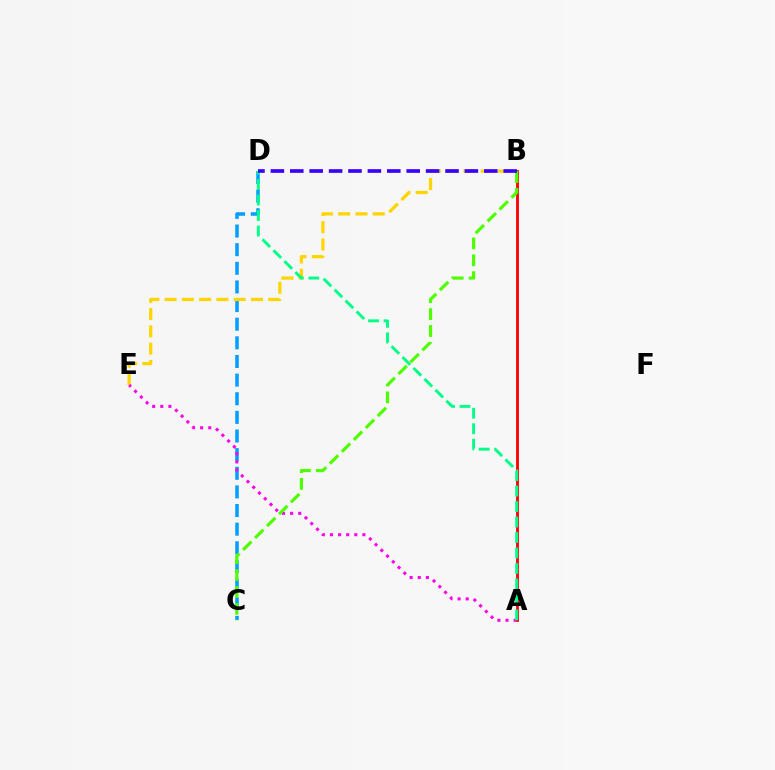{('A', 'B'): [{'color': '#ff0000', 'line_style': 'solid', 'thickness': 2.03}], ('C', 'D'): [{'color': '#009eff', 'line_style': 'dashed', 'thickness': 2.53}], ('B', 'E'): [{'color': '#ffd500', 'line_style': 'dashed', 'thickness': 2.35}], ('A', 'E'): [{'color': '#ff00ed', 'line_style': 'dotted', 'thickness': 2.2}], ('A', 'D'): [{'color': '#00ff86', 'line_style': 'dashed', 'thickness': 2.1}], ('B', 'C'): [{'color': '#4fff00', 'line_style': 'dashed', 'thickness': 2.29}], ('B', 'D'): [{'color': '#3700ff', 'line_style': 'dashed', 'thickness': 2.64}]}